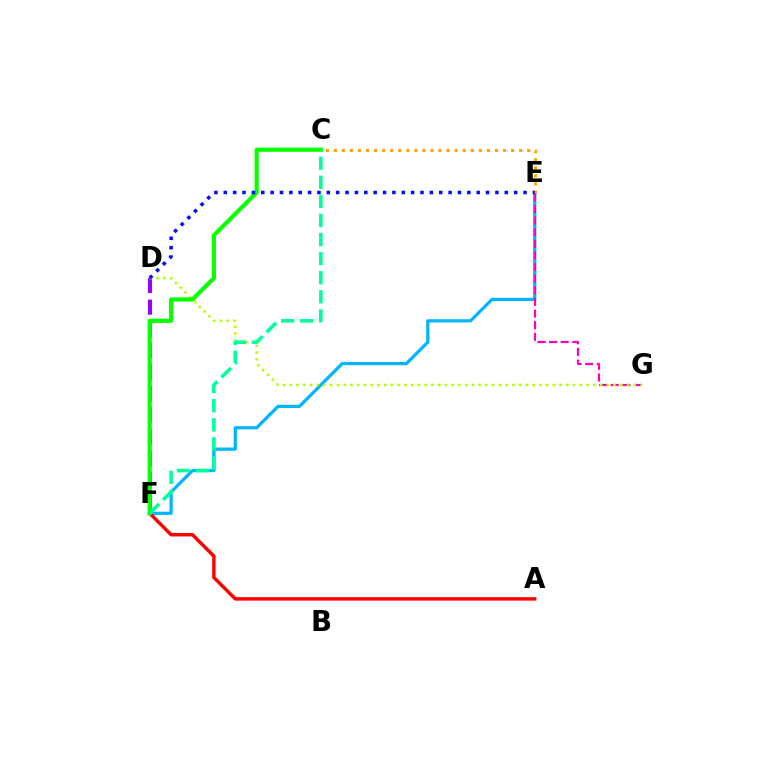{('E', 'F'): [{'color': '#00b5ff', 'line_style': 'solid', 'thickness': 2.31}], ('E', 'G'): [{'color': '#ff00bd', 'line_style': 'dashed', 'thickness': 1.58}], ('D', 'F'): [{'color': '#9b00ff', 'line_style': 'dashed', 'thickness': 2.94}], ('D', 'G'): [{'color': '#b3ff00', 'line_style': 'dotted', 'thickness': 1.83}], ('A', 'F'): [{'color': '#ff0000', 'line_style': 'solid', 'thickness': 2.48}], ('C', 'E'): [{'color': '#ffa500', 'line_style': 'dotted', 'thickness': 2.19}], ('C', 'F'): [{'color': '#08ff00', 'line_style': 'solid', 'thickness': 2.99}, {'color': '#00ff9d', 'line_style': 'dashed', 'thickness': 2.59}], ('D', 'E'): [{'color': '#0010ff', 'line_style': 'dotted', 'thickness': 2.54}]}